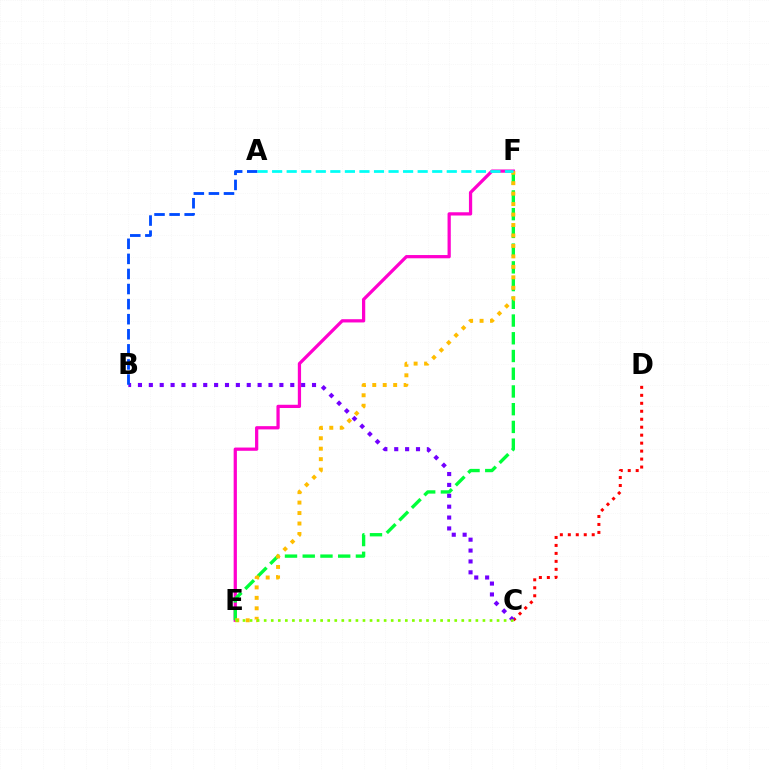{('C', 'D'): [{'color': '#ff0000', 'line_style': 'dotted', 'thickness': 2.17}], ('E', 'F'): [{'color': '#ff00cf', 'line_style': 'solid', 'thickness': 2.34}, {'color': '#00ff39', 'line_style': 'dashed', 'thickness': 2.41}, {'color': '#ffbd00', 'line_style': 'dotted', 'thickness': 2.84}], ('B', 'C'): [{'color': '#7200ff', 'line_style': 'dotted', 'thickness': 2.96}], ('C', 'E'): [{'color': '#84ff00', 'line_style': 'dotted', 'thickness': 1.92}], ('A', 'B'): [{'color': '#004bff', 'line_style': 'dashed', 'thickness': 2.05}], ('A', 'F'): [{'color': '#00fff6', 'line_style': 'dashed', 'thickness': 1.98}]}